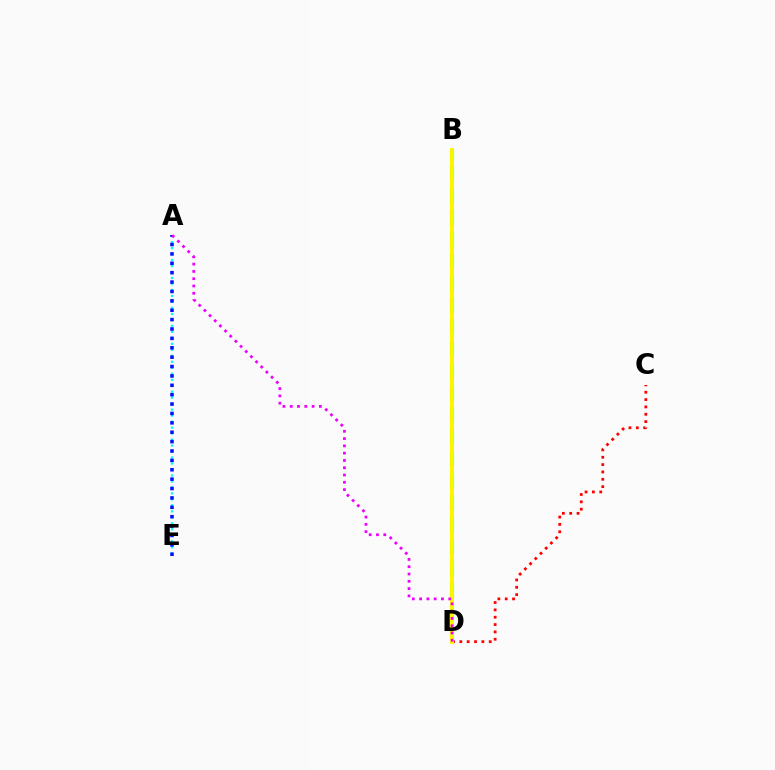{('A', 'E'): [{'color': '#00fff6', 'line_style': 'dotted', 'thickness': 1.63}, {'color': '#0010ff', 'line_style': 'dotted', 'thickness': 2.55}], ('B', 'D'): [{'color': '#08ff00', 'line_style': 'dashed', 'thickness': 2.98}, {'color': '#fcf500', 'line_style': 'solid', 'thickness': 2.85}], ('C', 'D'): [{'color': '#ff0000', 'line_style': 'dotted', 'thickness': 2.0}], ('A', 'D'): [{'color': '#ee00ff', 'line_style': 'dotted', 'thickness': 1.98}]}